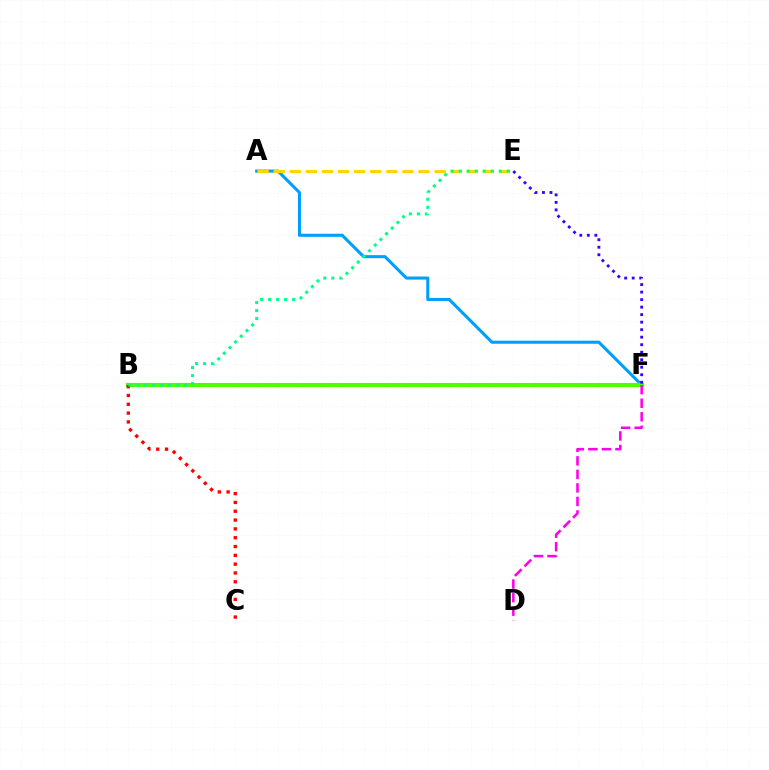{('A', 'F'): [{'color': '#009eff', 'line_style': 'solid', 'thickness': 2.21}], ('B', 'F'): [{'color': '#4fff00', 'line_style': 'solid', 'thickness': 2.97}], ('B', 'C'): [{'color': '#ff0000', 'line_style': 'dotted', 'thickness': 2.4}], ('E', 'F'): [{'color': '#3700ff', 'line_style': 'dotted', 'thickness': 2.04}], ('D', 'F'): [{'color': '#ff00ed', 'line_style': 'dashed', 'thickness': 1.84}], ('A', 'E'): [{'color': '#ffd500', 'line_style': 'dashed', 'thickness': 2.19}], ('B', 'E'): [{'color': '#00ff86', 'line_style': 'dotted', 'thickness': 2.18}]}